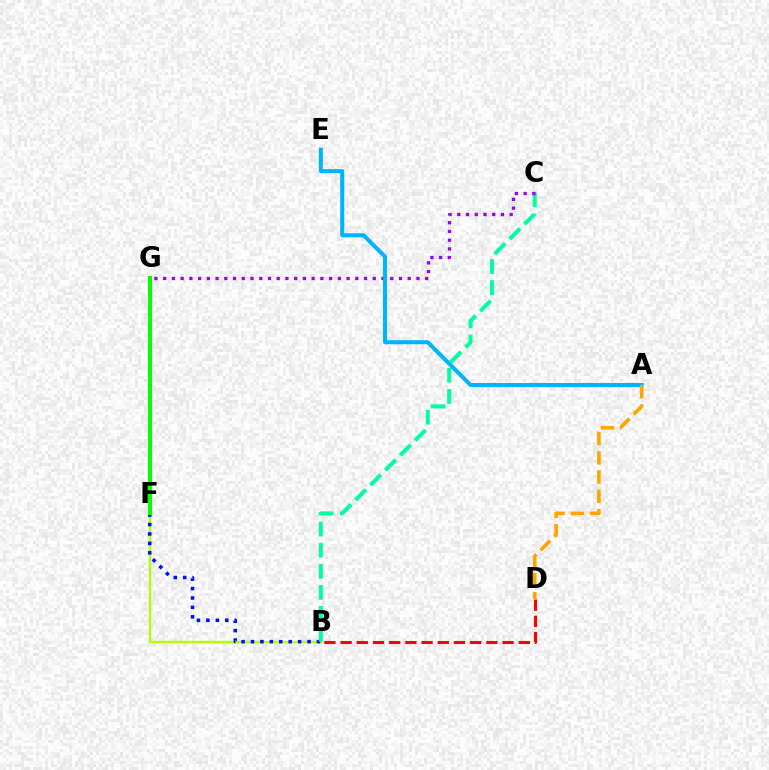{('B', 'F'): [{'color': '#b3ff00', 'line_style': 'solid', 'thickness': 1.7}, {'color': '#0010ff', 'line_style': 'dotted', 'thickness': 2.56}], ('B', 'C'): [{'color': '#00ff9d', 'line_style': 'dashed', 'thickness': 2.86}], ('C', 'G'): [{'color': '#9b00ff', 'line_style': 'dotted', 'thickness': 2.37}], ('F', 'G'): [{'color': '#ff00bd', 'line_style': 'solid', 'thickness': 2.62}, {'color': '#08ff00', 'line_style': 'solid', 'thickness': 2.87}], ('A', 'E'): [{'color': '#00b5ff', 'line_style': 'solid', 'thickness': 2.89}], ('A', 'D'): [{'color': '#ffa500', 'line_style': 'dashed', 'thickness': 2.62}], ('B', 'D'): [{'color': '#ff0000', 'line_style': 'dashed', 'thickness': 2.2}]}